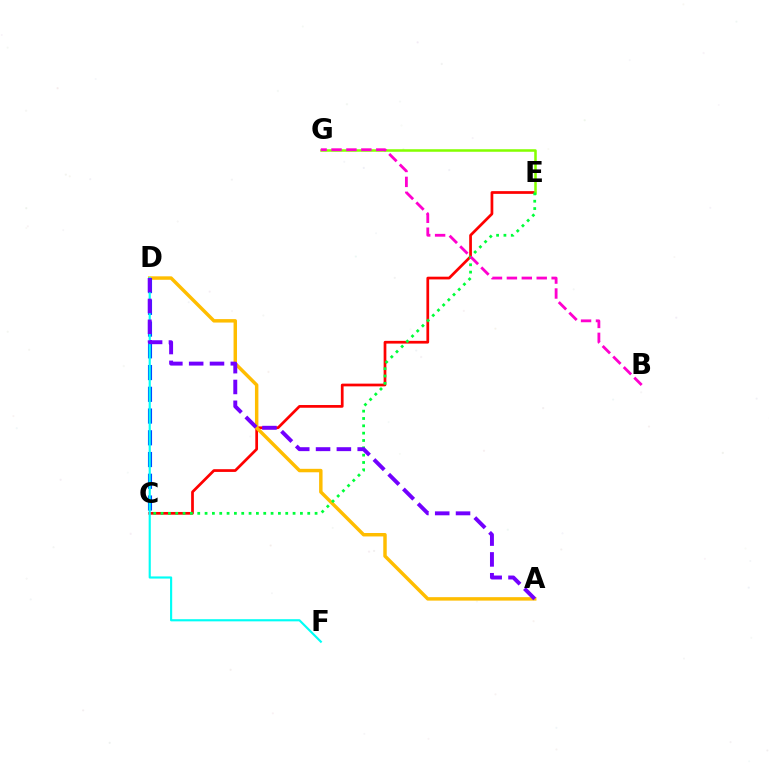{('C', 'E'): [{'color': '#ff0000', 'line_style': 'solid', 'thickness': 1.96}, {'color': '#00ff39', 'line_style': 'dotted', 'thickness': 1.99}], ('A', 'D'): [{'color': '#ffbd00', 'line_style': 'solid', 'thickness': 2.49}, {'color': '#7200ff', 'line_style': 'dashed', 'thickness': 2.83}], ('E', 'G'): [{'color': '#84ff00', 'line_style': 'solid', 'thickness': 1.83}], ('C', 'D'): [{'color': '#004bff', 'line_style': 'dashed', 'thickness': 2.95}], ('B', 'G'): [{'color': '#ff00cf', 'line_style': 'dashed', 'thickness': 2.03}], ('D', 'F'): [{'color': '#00fff6', 'line_style': 'solid', 'thickness': 1.55}]}